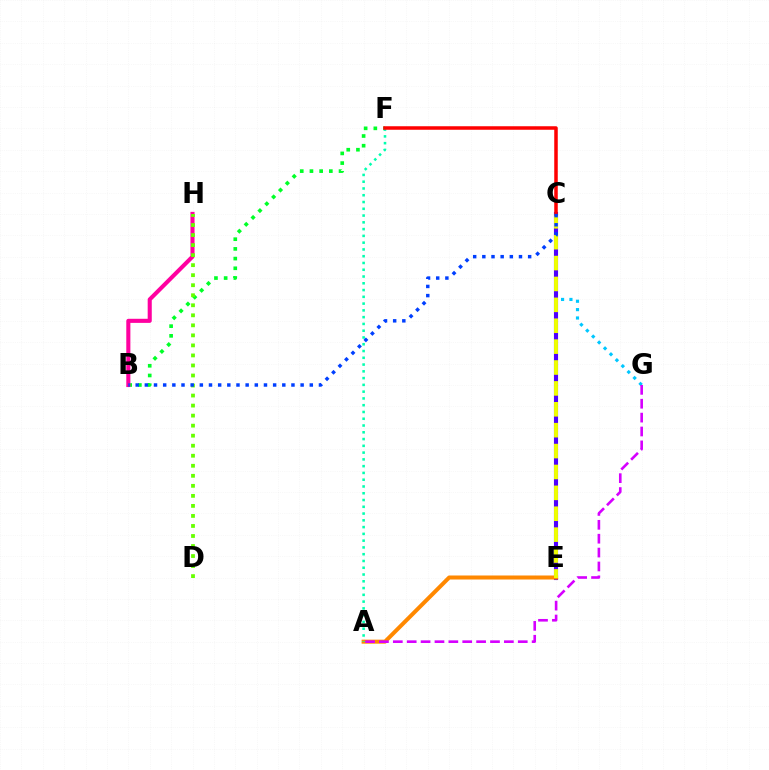{('C', 'G'): [{'color': '#00c7ff', 'line_style': 'dotted', 'thickness': 2.27}], ('B', 'F'): [{'color': '#00ff27', 'line_style': 'dotted', 'thickness': 2.63}], ('C', 'E'): [{'color': '#4f00ff', 'line_style': 'solid', 'thickness': 2.96}, {'color': '#eeff00', 'line_style': 'dashed', 'thickness': 2.84}], ('B', 'H'): [{'color': '#ff00a0', 'line_style': 'solid', 'thickness': 2.94}], ('D', 'H'): [{'color': '#66ff00', 'line_style': 'dotted', 'thickness': 2.73}], ('A', 'E'): [{'color': '#ff8800', 'line_style': 'solid', 'thickness': 2.89}], ('A', 'G'): [{'color': '#d600ff', 'line_style': 'dashed', 'thickness': 1.89}], ('A', 'F'): [{'color': '#00ffaf', 'line_style': 'dotted', 'thickness': 1.84}], ('C', 'F'): [{'color': '#ff0000', 'line_style': 'solid', 'thickness': 2.53}], ('B', 'C'): [{'color': '#003fff', 'line_style': 'dotted', 'thickness': 2.49}]}